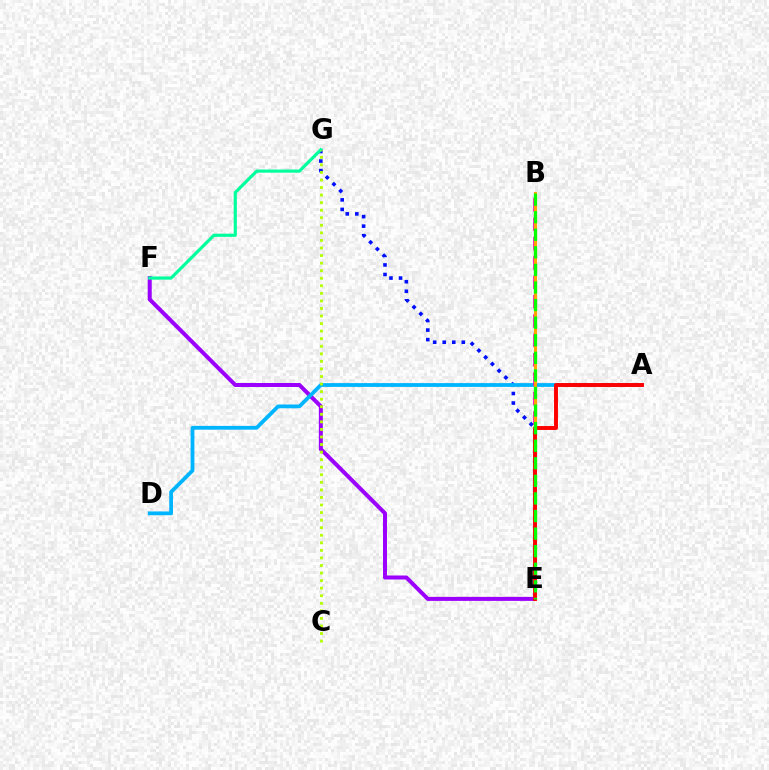{('E', 'G'): [{'color': '#0010ff', 'line_style': 'dotted', 'thickness': 2.59}], ('E', 'F'): [{'color': '#9b00ff', 'line_style': 'solid', 'thickness': 2.88}], ('A', 'D'): [{'color': '#00b5ff', 'line_style': 'solid', 'thickness': 2.73}], ('B', 'E'): [{'color': '#ff00bd', 'line_style': 'dashed', 'thickness': 2.63}, {'color': '#ffa500', 'line_style': 'solid', 'thickness': 2.2}, {'color': '#08ff00', 'line_style': 'dashed', 'thickness': 2.39}], ('F', 'G'): [{'color': '#00ff9d', 'line_style': 'solid', 'thickness': 2.28}], ('C', 'G'): [{'color': '#b3ff00', 'line_style': 'dotted', 'thickness': 2.05}], ('A', 'E'): [{'color': '#ff0000', 'line_style': 'solid', 'thickness': 2.82}]}